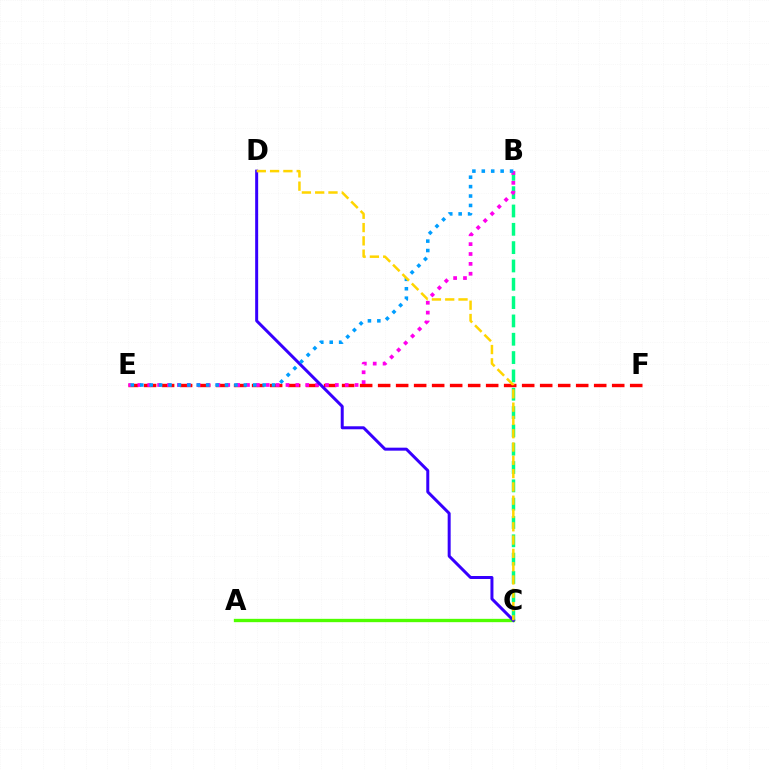{('E', 'F'): [{'color': '#ff0000', 'line_style': 'dashed', 'thickness': 2.45}], ('A', 'C'): [{'color': '#4fff00', 'line_style': 'solid', 'thickness': 2.4}], ('B', 'C'): [{'color': '#00ff86', 'line_style': 'dashed', 'thickness': 2.49}], ('B', 'E'): [{'color': '#ff00ed', 'line_style': 'dotted', 'thickness': 2.68}, {'color': '#009eff', 'line_style': 'dotted', 'thickness': 2.56}], ('C', 'D'): [{'color': '#3700ff', 'line_style': 'solid', 'thickness': 2.15}, {'color': '#ffd500', 'line_style': 'dashed', 'thickness': 1.81}]}